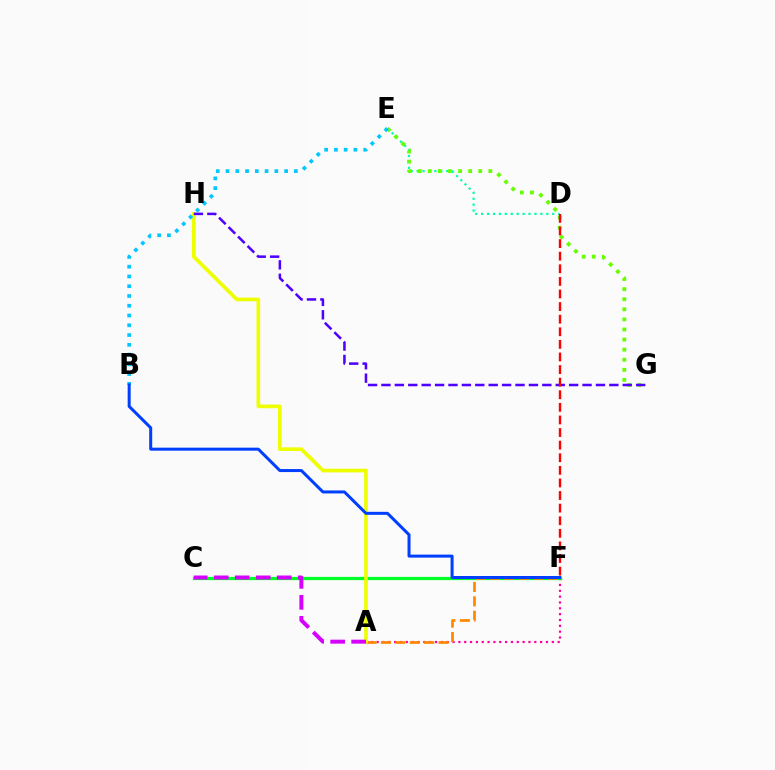{('A', 'F'): [{'color': '#ff00a0', 'line_style': 'dotted', 'thickness': 1.59}, {'color': '#ff8800', 'line_style': 'dashed', 'thickness': 1.96}], ('C', 'F'): [{'color': '#00ff27', 'line_style': 'solid', 'thickness': 2.33}], ('D', 'E'): [{'color': '#00ffaf', 'line_style': 'dotted', 'thickness': 1.61}], ('A', 'H'): [{'color': '#eeff00', 'line_style': 'solid', 'thickness': 2.65}], ('E', 'G'): [{'color': '#66ff00', 'line_style': 'dotted', 'thickness': 2.74}], ('B', 'E'): [{'color': '#00c7ff', 'line_style': 'dotted', 'thickness': 2.65}], ('A', 'C'): [{'color': '#d600ff', 'line_style': 'dashed', 'thickness': 2.85}], ('G', 'H'): [{'color': '#4f00ff', 'line_style': 'dashed', 'thickness': 1.82}], ('B', 'F'): [{'color': '#003fff', 'line_style': 'solid', 'thickness': 2.17}], ('D', 'F'): [{'color': '#ff0000', 'line_style': 'dashed', 'thickness': 1.71}]}